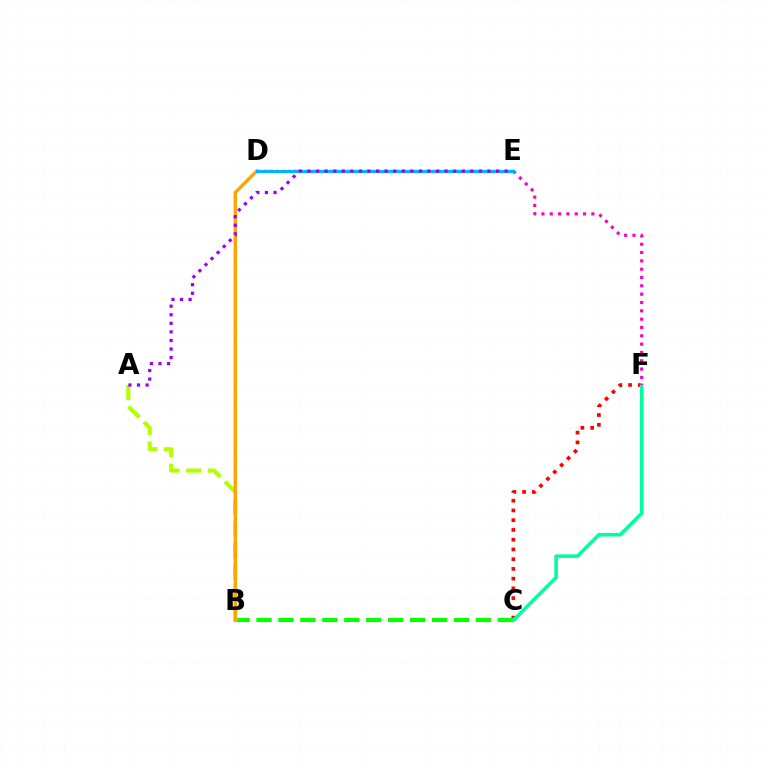{('C', 'F'): [{'color': '#ff0000', 'line_style': 'dotted', 'thickness': 2.65}, {'color': '#00ff9d', 'line_style': 'solid', 'thickness': 2.56}], ('B', 'C'): [{'color': '#08ff00', 'line_style': 'dashed', 'thickness': 2.98}], ('A', 'B'): [{'color': '#b3ff00', 'line_style': 'dashed', 'thickness': 2.96}], ('E', 'F'): [{'color': '#ff00bd', 'line_style': 'dotted', 'thickness': 2.26}], ('B', 'D'): [{'color': '#ffa500', 'line_style': 'solid', 'thickness': 2.46}], ('D', 'E'): [{'color': '#0010ff', 'line_style': 'dotted', 'thickness': 1.63}, {'color': '#00b5ff', 'line_style': 'solid', 'thickness': 2.25}], ('A', 'E'): [{'color': '#9b00ff', 'line_style': 'dotted', 'thickness': 2.33}]}